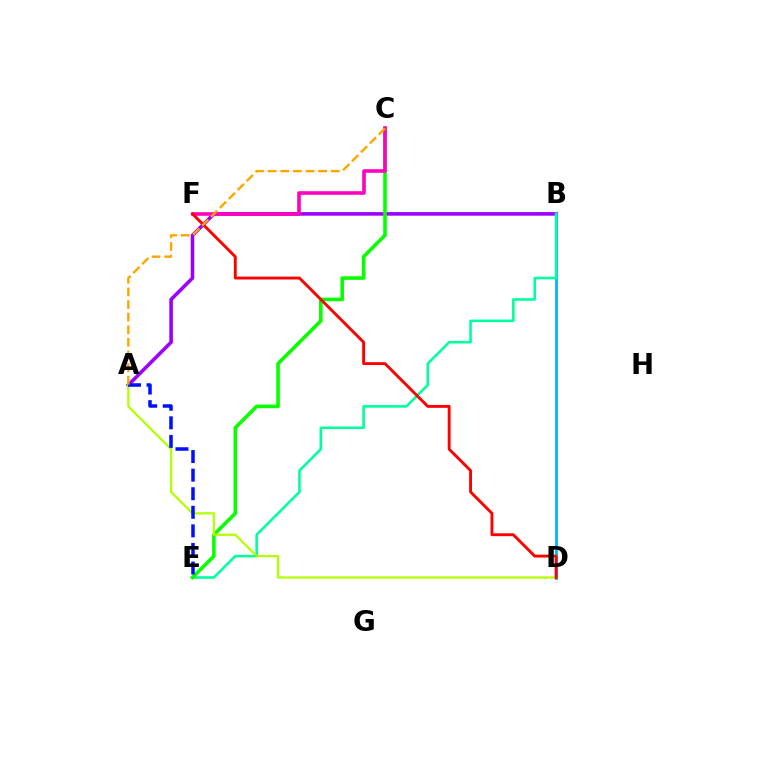{('A', 'B'): [{'color': '#9b00ff', 'line_style': 'solid', 'thickness': 2.57}], ('B', 'D'): [{'color': '#00b5ff', 'line_style': 'solid', 'thickness': 2.0}], ('B', 'E'): [{'color': '#00ff9d', 'line_style': 'solid', 'thickness': 1.86}], ('C', 'E'): [{'color': '#08ff00', 'line_style': 'solid', 'thickness': 2.58}], ('C', 'F'): [{'color': '#ff00bd', 'line_style': 'solid', 'thickness': 2.59}], ('A', 'D'): [{'color': '#b3ff00', 'line_style': 'solid', 'thickness': 1.62}], ('D', 'F'): [{'color': '#ff0000', 'line_style': 'solid', 'thickness': 2.08}], ('A', 'E'): [{'color': '#0010ff', 'line_style': 'dashed', 'thickness': 2.52}], ('A', 'C'): [{'color': '#ffa500', 'line_style': 'dashed', 'thickness': 1.71}]}